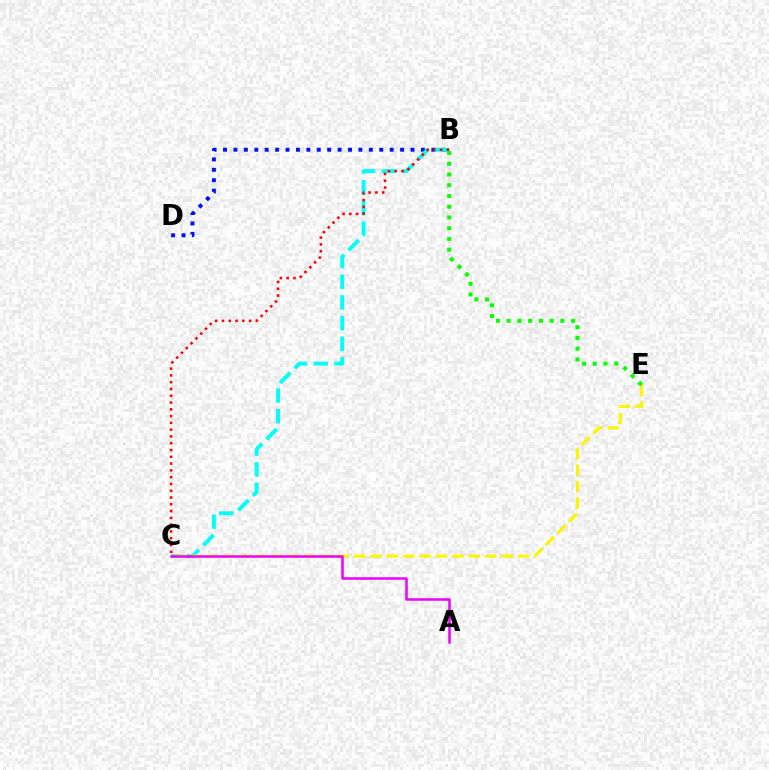{('B', 'D'): [{'color': '#0010ff', 'line_style': 'dotted', 'thickness': 2.83}], ('B', 'C'): [{'color': '#00fff6', 'line_style': 'dashed', 'thickness': 2.81}, {'color': '#ff0000', 'line_style': 'dotted', 'thickness': 1.84}], ('C', 'E'): [{'color': '#fcf500', 'line_style': 'dashed', 'thickness': 2.23}], ('A', 'C'): [{'color': '#ee00ff', 'line_style': 'solid', 'thickness': 1.8}], ('B', 'E'): [{'color': '#08ff00', 'line_style': 'dotted', 'thickness': 2.92}]}